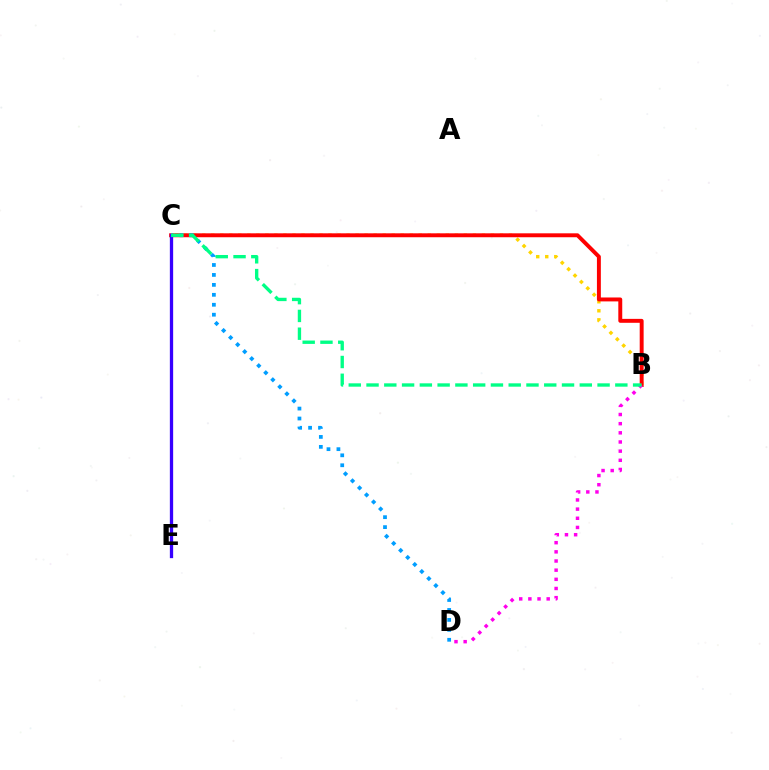{('B', 'C'): [{'color': '#ffd500', 'line_style': 'dotted', 'thickness': 2.45}, {'color': '#ff0000', 'line_style': 'solid', 'thickness': 2.83}, {'color': '#00ff86', 'line_style': 'dashed', 'thickness': 2.41}], ('C', 'E'): [{'color': '#4fff00', 'line_style': 'dashed', 'thickness': 1.97}, {'color': '#3700ff', 'line_style': 'solid', 'thickness': 2.37}], ('B', 'D'): [{'color': '#ff00ed', 'line_style': 'dotted', 'thickness': 2.49}], ('C', 'D'): [{'color': '#009eff', 'line_style': 'dotted', 'thickness': 2.7}]}